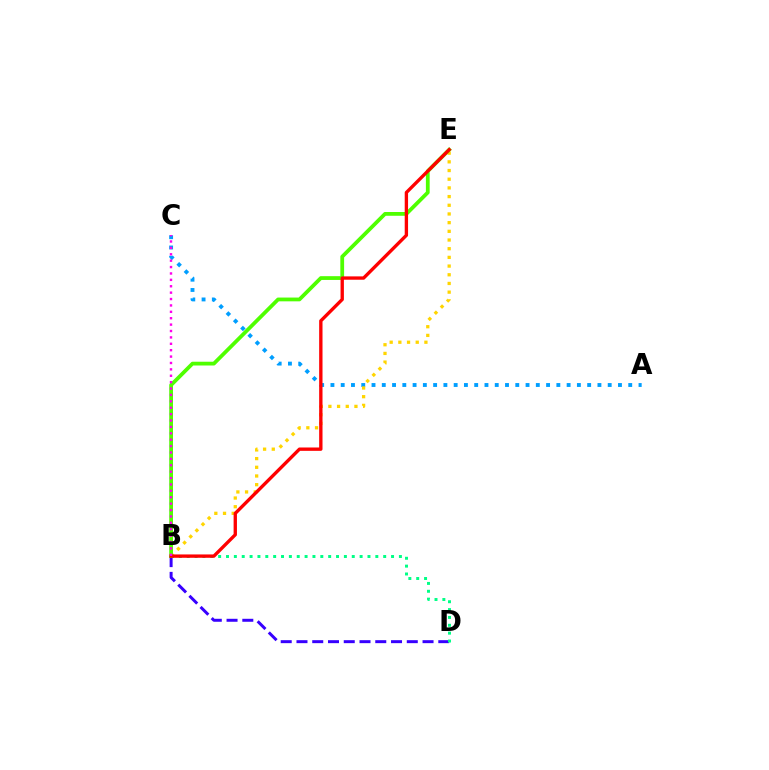{('A', 'C'): [{'color': '#009eff', 'line_style': 'dotted', 'thickness': 2.79}], ('B', 'E'): [{'color': '#ffd500', 'line_style': 'dotted', 'thickness': 2.36}, {'color': '#4fff00', 'line_style': 'solid', 'thickness': 2.72}, {'color': '#ff0000', 'line_style': 'solid', 'thickness': 2.41}], ('B', 'D'): [{'color': '#3700ff', 'line_style': 'dashed', 'thickness': 2.14}, {'color': '#00ff86', 'line_style': 'dotted', 'thickness': 2.14}], ('B', 'C'): [{'color': '#ff00ed', 'line_style': 'dotted', 'thickness': 1.74}]}